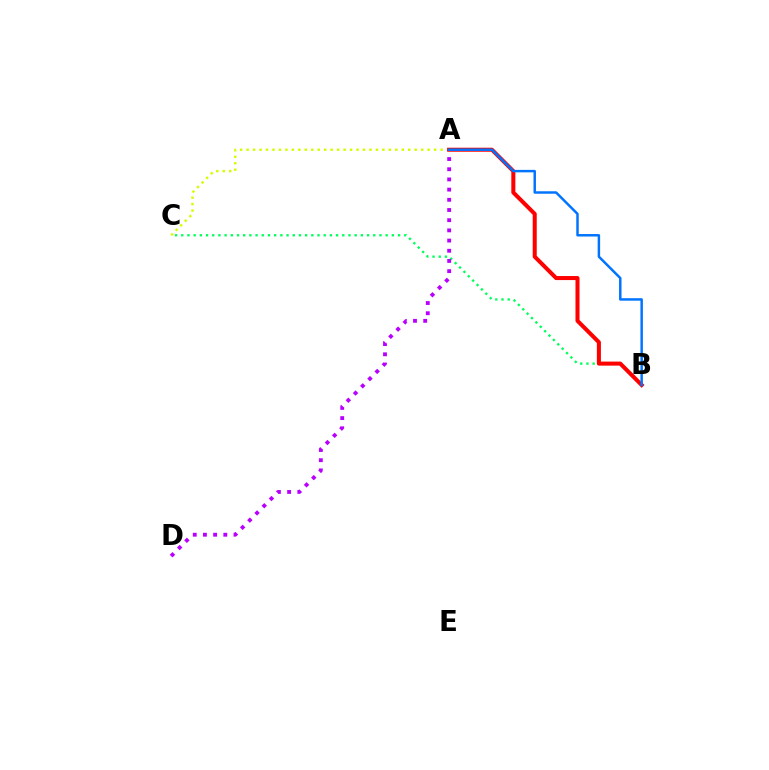{('A', 'C'): [{'color': '#d1ff00', 'line_style': 'dotted', 'thickness': 1.76}], ('B', 'C'): [{'color': '#00ff5c', 'line_style': 'dotted', 'thickness': 1.68}], ('A', 'B'): [{'color': '#ff0000', 'line_style': 'solid', 'thickness': 2.9}, {'color': '#0074ff', 'line_style': 'solid', 'thickness': 1.78}], ('A', 'D'): [{'color': '#b900ff', 'line_style': 'dotted', 'thickness': 2.77}]}